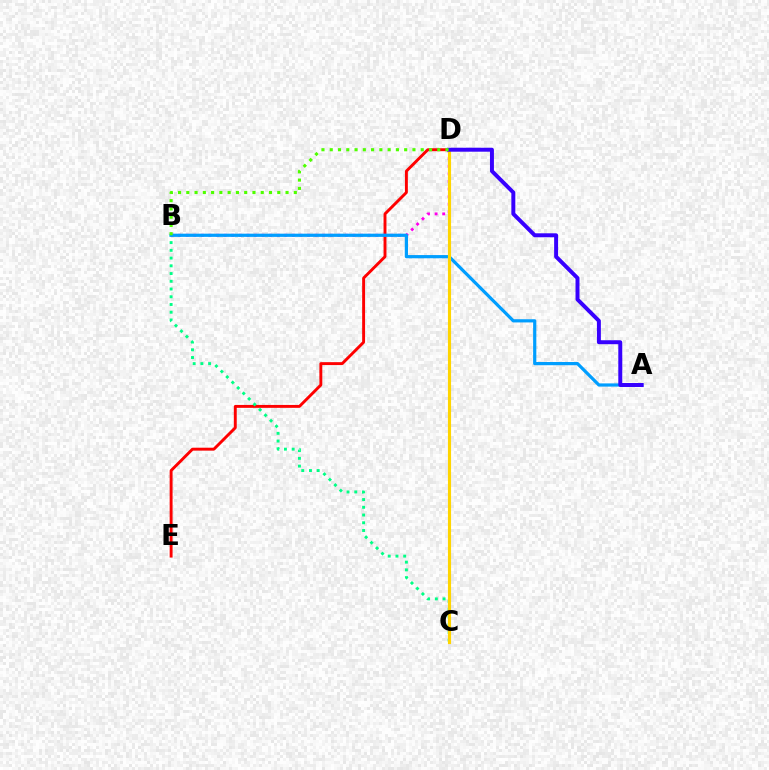{('D', 'E'): [{'color': '#ff0000', 'line_style': 'solid', 'thickness': 2.09}], ('B', 'D'): [{'color': '#ff00ed', 'line_style': 'dotted', 'thickness': 2.06}, {'color': '#4fff00', 'line_style': 'dotted', 'thickness': 2.25}], ('B', 'C'): [{'color': '#00ff86', 'line_style': 'dotted', 'thickness': 2.1}], ('A', 'B'): [{'color': '#009eff', 'line_style': 'solid', 'thickness': 2.31}], ('C', 'D'): [{'color': '#ffd500', 'line_style': 'solid', 'thickness': 2.25}], ('A', 'D'): [{'color': '#3700ff', 'line_style': 'solid', 'thickness': 2.85}]}